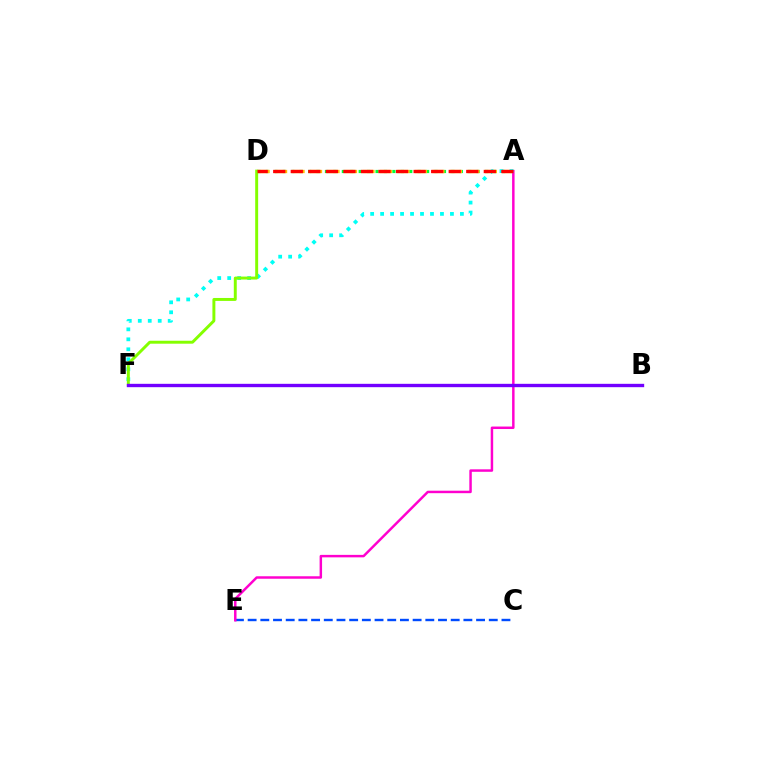{('A', 'D'): [{'color': '#00ff39', 'line_style': 'dotted', 'thickness': 2.29}, {'color': '#ffbd00', 'line_style': 'dashed', 'thickness': 2.37}, {'color': '#ff0000', 'line_style': 'dashed', 'thickness': 2.38}], ('C', 'E'): [{'color': '#004bff', 'line_style': 'dashed', 'thickness': 1.72}], ('A', 'E'): [{'color': '#ff00cf', 'line_style': 'solid', 'thickness': 1.78}], ('A', 'F'): [{'color': '#00fff6', 'line_style': 'dotted', 'thickness': 2.71}], ('D', 'F'): [{'color': '#84ff00', 'line_style': 'solid', 'thickness': 2.12}], ('B', 'F'): [{'color': '#7200ff', 'line_style': 'solid', 'thickness': 2.42}]}